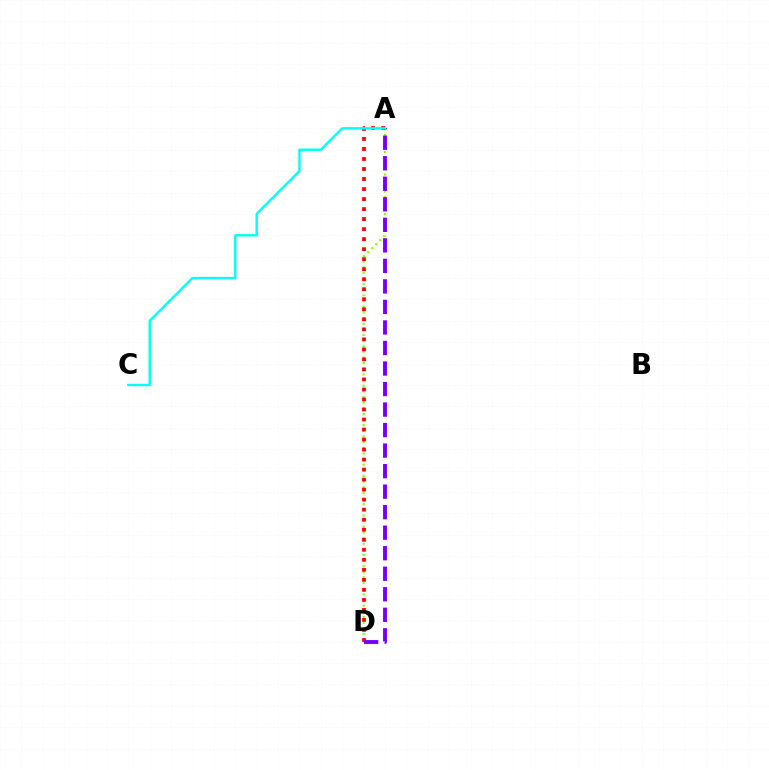{('A', 'D'): [{'color': '#84ff00', 'line_style': 'dotted', 'thickness': 1.53}, {'color': '#ff0000', 'line_style': 'dotted', 'thickness': 2.72}, {'color': '#7200ff', 'line_style': 'dashed', 'thickness': 2.79}], ('A', 'C'): [{'color': '#00fff6', 'line_style': 'solid', 'thickness': 1.73}]}